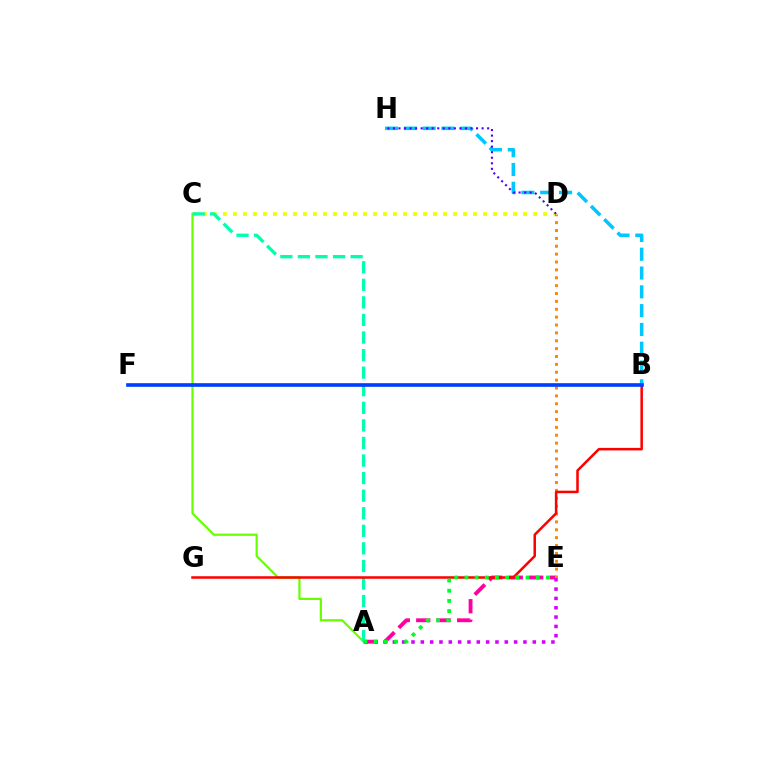{('A', 'C'): [{'color': '#66ff00', 'line_style': 'solid', 'thickness': 1.59}, {'color': '#00ffaf', 'line_style': 'dashed', 'thickness': 2.39}], ('C', 'D'): [{'color': '#eeff00', 'line_style': 'dotted', 'thickness': 2.72}], ('A', 'E'): [{'color': '#ff00a0', 'line_style': 'dashed', 'thickness': 2.78}, {'color': '#d600ff', 'line_style': 'dotted', 'thickness': 2.53}, {'color': '#00ff27', 'line_style': 'dotted', 'thickness': 2.76}], ('B', 'H'): [{'color': '#00c7ff', 'line_style': 'dashed', 'thickness': 2.55}], ('D', 'E'): [{'color': '#ff8800', 'line_style': 'dotted', 'thickness': 2.14}], ('D', 'H'): [{'color': '#4f00ff', 'line_style': 'dotted', 'thickness': 1.51}], ('B', 'G'): [{'color': '#ff0000', 'line_style': 'solid', 'thickness': 1.82}], ('B', 'F'): [{'color': '#003fff', 'line_style': 'solid', 'thickness': 2.63}]}